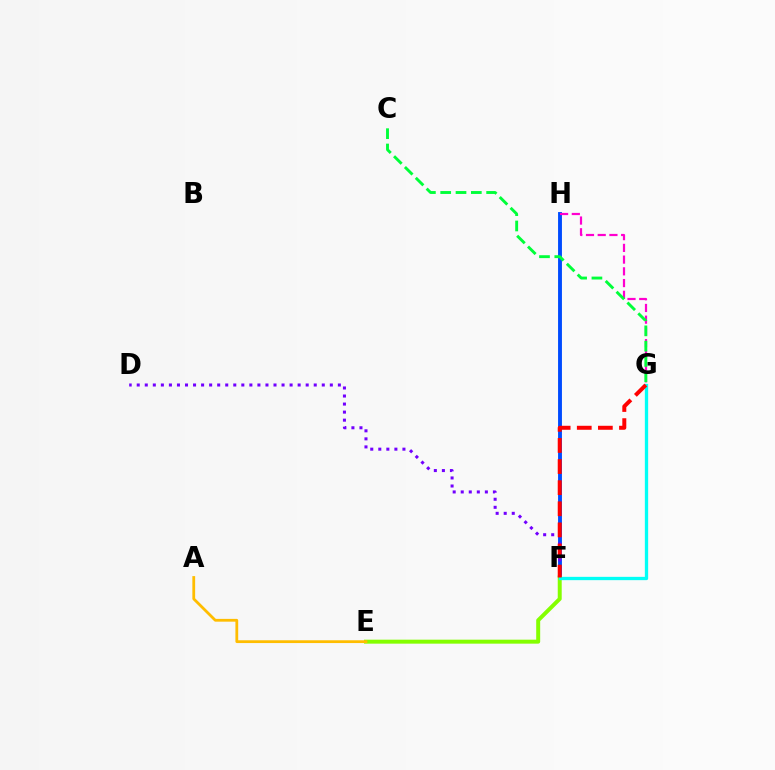{('F', 'H'): [{'color': '#004bff', 'line_style': 'solid', 'thickness': 2.79}], ('D', 'F'): [{'color': '#7200ff', 'line_style': 'dotted', 'thickness': 2.19}], ('E', 'F'): [{'color': '#84ff00', 'line_style': 'solid', 'thickness': 2.86}], ('F', 'G'): [{'color': '#00fff6', 'line_style': 'solid', 'thickness': 2.38}, {'color': '#ff0000', 'line_style': 'dashed', 'thickness': 2.87}], ('G', 'H'): [{'color': '#ff00cf', 'line_style': 'dashed', 'thickness': 1.59}], ('C', 'G'): [{'color': '#00ff39', 'line_style': 'dashed', 'thickness': 2.08}], ('A', 'E'): [{'color': '#ffbd00', 'line_style': 'solid', 'thickness': 2.0}]}